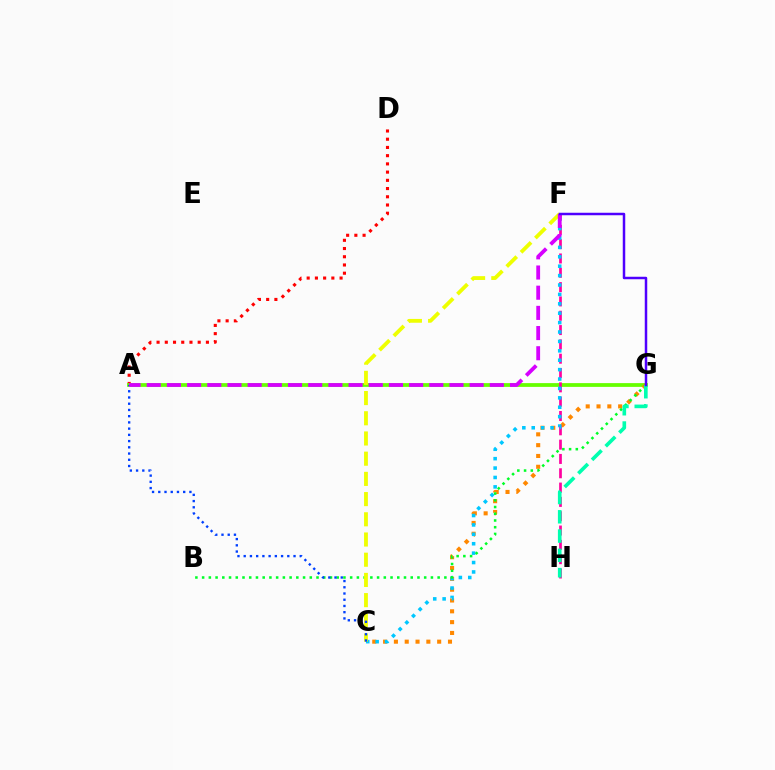{('A', 'D'): [{'color': '#ff0000', 'line_style': 'dotted', 'thickness': 2.23}], ('A', 'G'): [{'color': '#66ff00', 'line_style': 'solid', 'thickness': 2.71}], ('C', 'G'): [{'color': '#ff8800', 'line_style': 'dotted', 'thickness': 2.94}], ('F', 'H'): [{'color': '#ff00a0', 'line_style': 'dashed', 'thickness': 1.95}], ('C', 'F'): [{'color': '#00c7ff', 'line_style': 'dotted', 'thickness': 2.55}, {'color': '#eeff00', 'line_style': 'dashed', 'thickness': 2.74}], ('B', 'G'): [{'color': '#00ff27', 'line_style': 'dotted', 'thickness': 1.83}], ('A', 'C'): [{'color': '#003fff', 'line_style': 'dotted', 'thickness': 1.69}], ('G', 'H'): [{'color': '#00ffaf', 'line_style': 'dashed', 'thickness': 2.62}], ('A', 'F'): [{'color': '#d600ff', 'line_style': 'dashed', 'thickness': 2.74}], ('F', 'G'): [{'color': '#4f00ff', 'line_style': 'solid', 'thickness': 1.79}]}